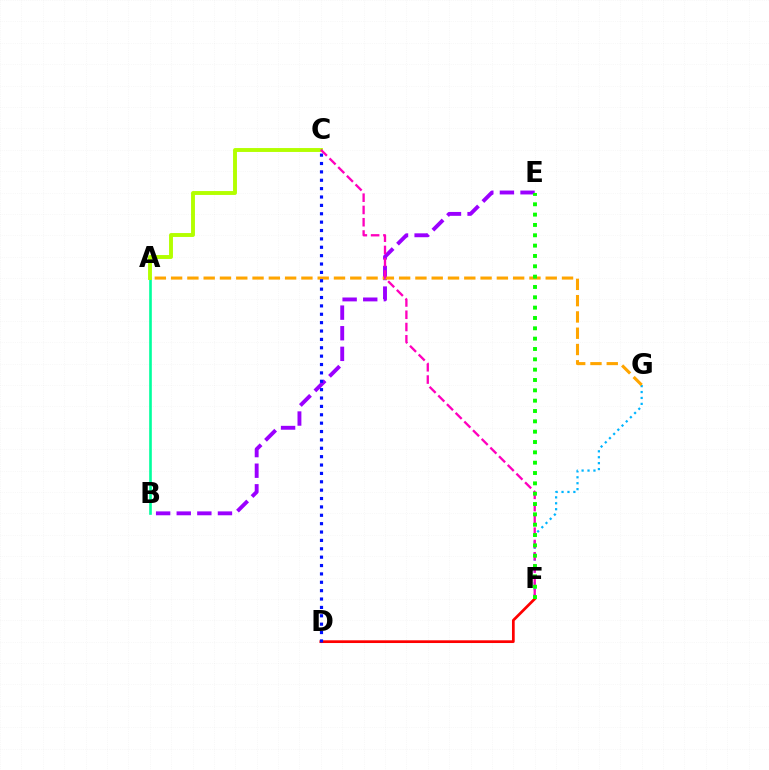{('A', 'B'): [{'color': '#00ff9d', 'line_style': 'solid', 'thickness': 1.9}], ('F', 'G'): [{'color': '#00b5ff', 'line_style': 'dotted', 'thickness': 1.61}], ('D', 'F'): [{'color': '#ff0000', 'line_style': 'solid', 'thickness': 1.96}], ('B', 'E'): [{'color': '#9b00ff', 'line_style': 'dashed', 'thickness': 2.8}], ('A', 'C'): [{'color': '#b3ff00', 'line_style': 'solid', 'thickness': 2.8}], ('A', 'G'): [{'color': '#ffa500', 'line_style': 'dashed', 'thickness': 2.21}], ('C', 'F'): [{'color': '#ff00bd', 'line_style': 'dashed', 'thickness': 1.67}], ('C', 'D'): [{'color': '#0010ff', 'line_style': 'dotted', 'thickness': 2.28}], ('E', 'F'): [{'color': '#08ff00', 'line_style': 'dotted', 'thickness': 2.81}]}